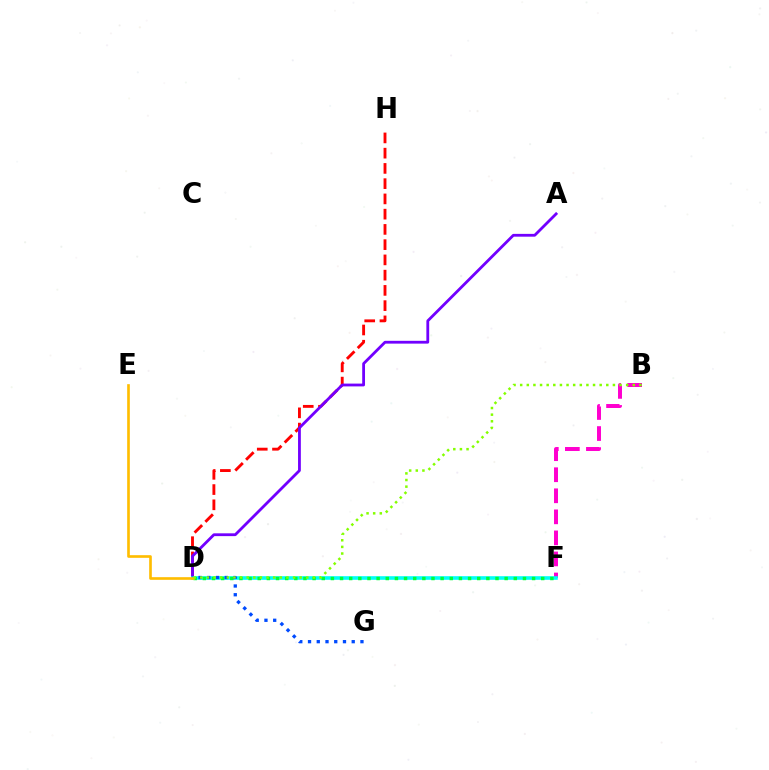{('D', 'H'): [{'color': '#ff0000', 'line_style': 'dashed', 'thickness': 2.07}], ('B', 'F'): [{'color': '#ff00cf', 'line_style': 'dashed', 'thickness': 2.86}], ('A', 'D'): [{'color': '#7200ff', 'line_style': 'solid', 'thickness': 2.02}], ('D', 'F'): [{'color': '#00fff6', 'line_style': 'solid', 'thickness': 2.6}, {'color': '#00ff39', 'line_style': 'dotted', 'thickness': 2.48}], ('D', 'G'): [{'color': '#004bff', 'line_style': 'dotted', 'thickness': 2.37}], ('D', 'E'): [{'color': '#ffbd00', 'line_style': 'solid', 'thickness': 1.91}], ('B', 'D'): [{'color': '#84ff00', 'line_style': 'dotted', 'thickness': 1.8}]}